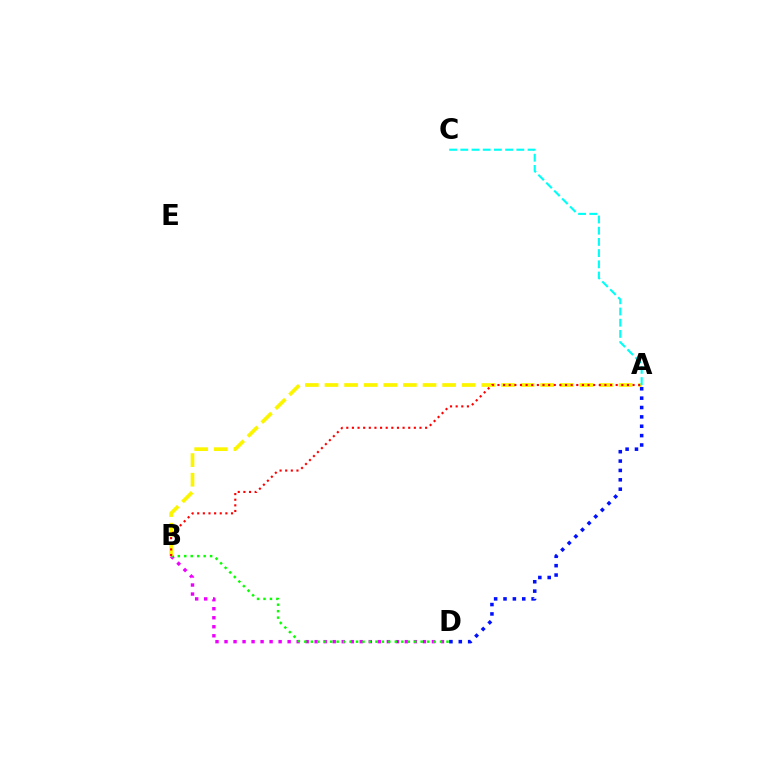{('B', 'D'): [{'color': '#ee00ff', 'line_style': 'dotted', 'thickness': 2.45}, {'color': '#08ff00', 'line_style': 'dotted', 'thickness': 1.76}], ('A', 'D'): [{'color': '#0010ff', 'line_style': 'dotted', 'thickness': 2.55}], ('A', 'B'): [{'color': '#fcf500', 'line_style': 'dashed', 'thickness': 2.66}, {'color': '#ff0000', 'line_style': 'dotted', 'thickness': 1.53}], ('A', 'C'): [{'color': '#00fff6', 'line_style': 'dashed', 'thickness': 1.52}]}